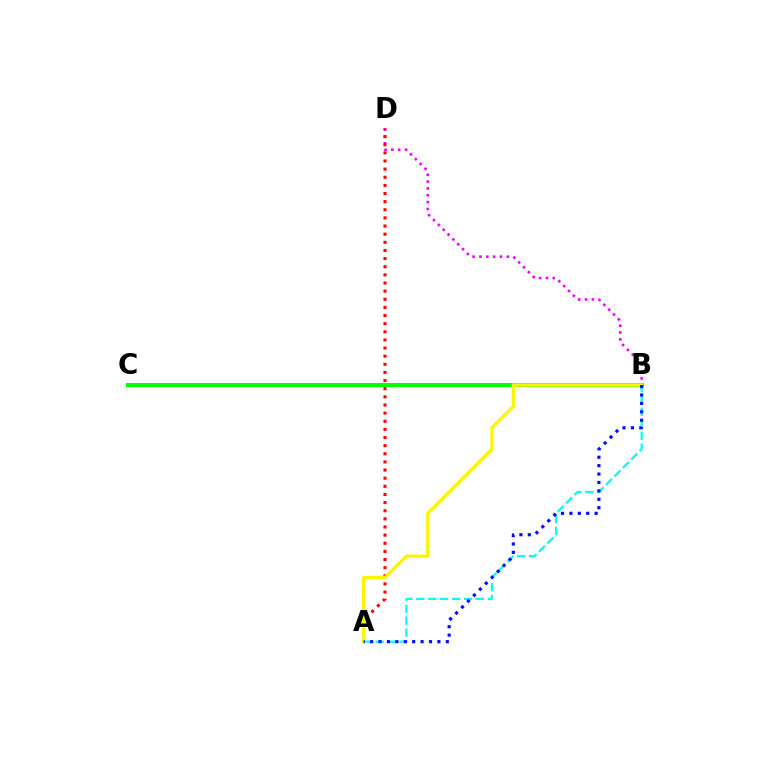{('B', 'D'): [{'color': '#ee00ff', 'line_style': 'dotted', 'thickness': 1.86}], ('A', 'D'): [{'color': '#ff0000', 'line_style': 'dotted', 'thickness': 2.21}], ('A', 'B'): [{'color': '#00fff6', 'line_style': 'dashed', 'thickness': 1.62}, {'color': '#fcf500', 'line_style': 'solid', 'thickness': 2.35}, {'color': '#0010ff', 'line_style': 'dotted', 'thickness': 2.28}], ('B', 'C'): [{'color': '#08ff00', 'line_style': 'solid', 'thickness': 2.89}]}